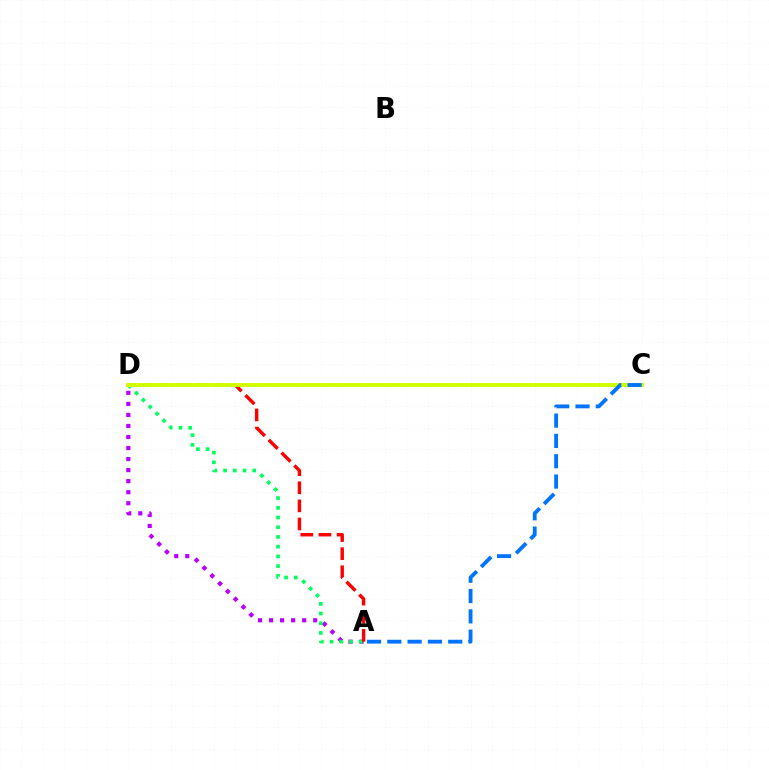{('A', 'D'): [{'color': '#b900ff', 'line_style': 'dotted', 'thickness': 3.0}, {'color': '#00ff5c', 'line_style': 'dotted', 'thickness': 2.64}, {'color': '#ff0000', 'line_style': 'dashed', 'thickness': 2.46}], ('C', 'D'): [{'color': '#d1ff00', 'line_style': 'solid', 'thickness': 2.83}], ('A', 'C'): [{'color': '#0074ff', 'line_style': 'dashed', 'thickness': 2.76}]}